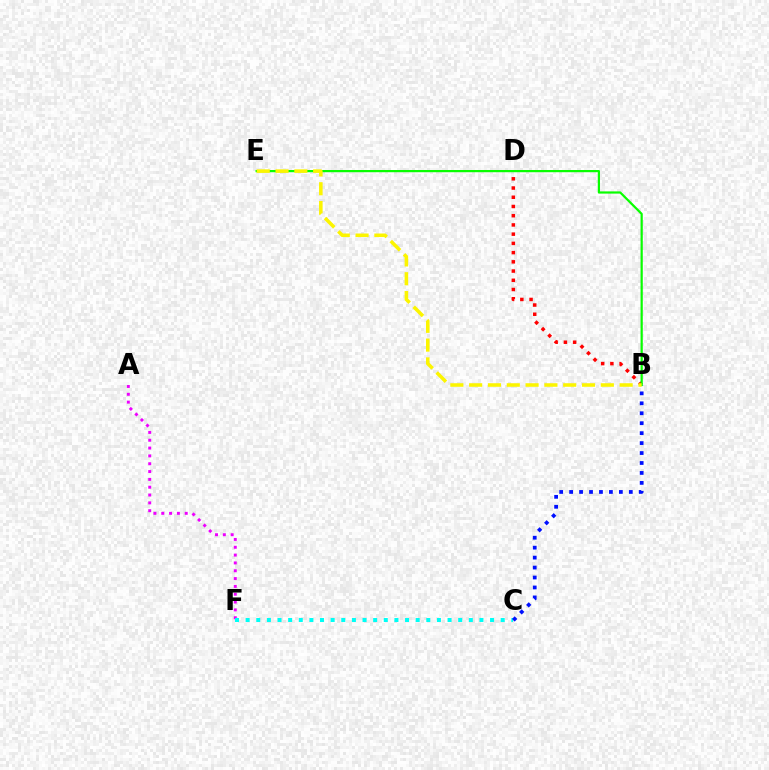{('B', 'D'): [{'color': '#ff0000', 'line_style': 'dotted', 'thickness': 2.51}], ('A', 'F'): [{'color': '#ee00ff', 'line_style': 'dotted', 'thickness': 2.13}], ('C', 'F'): [{'color': '#00fff6', 'line_style': 'dotted', 'thickness': 2.89}], ('B', 'C'): [{'color': '#0010ff', 'line_style': 'dotted', 'thickness': 2.7}], ('B', 'E'): [{'color': '#08ff00', 'line_style': 'solid', 'thickness': 1.59}, {'color': '#fcf500', 'line_style': 'dashed', 'thickness': 2.56}]}